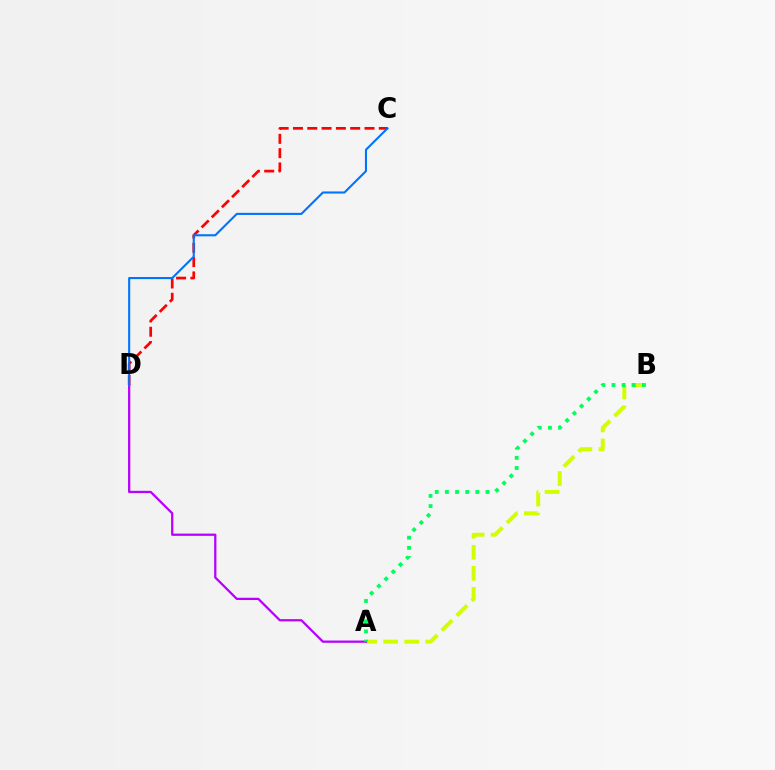{('C', 'D'): [{'color': '#ff0000', 'line_style': 'dashed', 'thickness': 1.94}, {'color': '#0074ff', 'line_style': 'solid', 'thickness': 1.51}], ('A', 'B'): [{'color': '#d1ff00', 'line_style': 'dashed', 'thickness': 2.86}, {'color': '#00ff5c', 'line_style': 'dotted', 'thickness': 2.76}], ('A', 'D'): [{'color': '#b900ff', 'line_style': 'solid', 'thickness': 1.63}]}